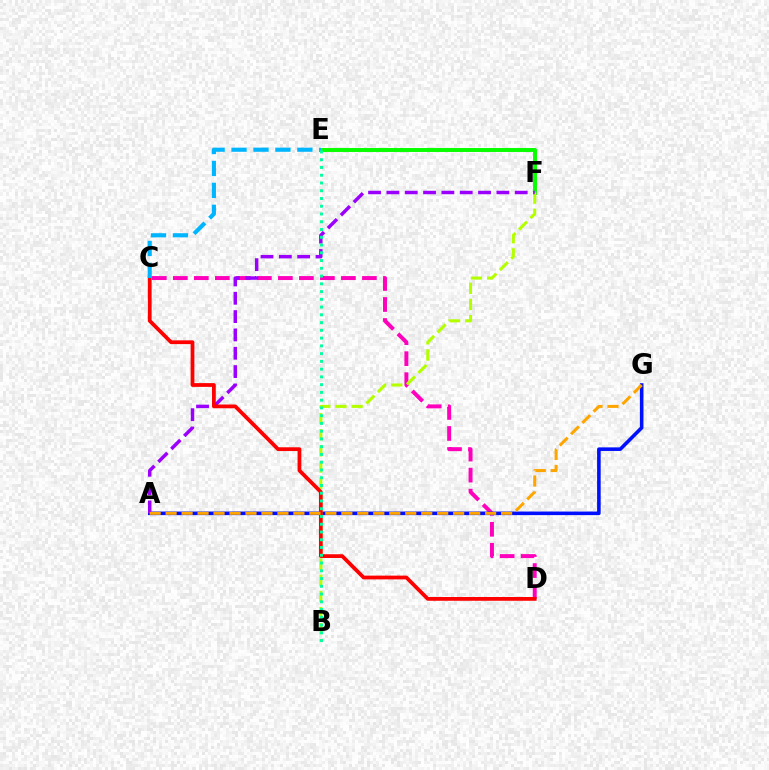{('E', 'F'): [{'color': '#08ff00', 'line_style': 'solid', 'thickness': 2.84}], ('C', 'D'): [{'color': '#ff00bd', 'line_style': 'dashed', 'thickness': 2.85}, {'color': '#ff0000', 'line_style': 'solid', 'thickness': 2.71}], ('A', 'G'): [{'color': '#0010ff', 'line_style': 'solid', 'thickness': 2.58}, {'color': '#ffa500', 'line_style': 'dashed', 'thickness': 2.17}], ('B', 'F'): [{'color': '#b3ff00', 'line_style': 'dashed', 'thickness': 2.2}], ('A', 'F'): [{'color': '#9b00ff', 'line_style': 'dashed', 'thickness': 2.49}], ('C', 'E'): [{'color': '#00b5ff', 'line_style': 'dashed', 'thickness': 2.98}], ('B', 'E'): [{'color': '#00ff9d', 'line_style': 'dotted', 'thickness': 2.11}]}